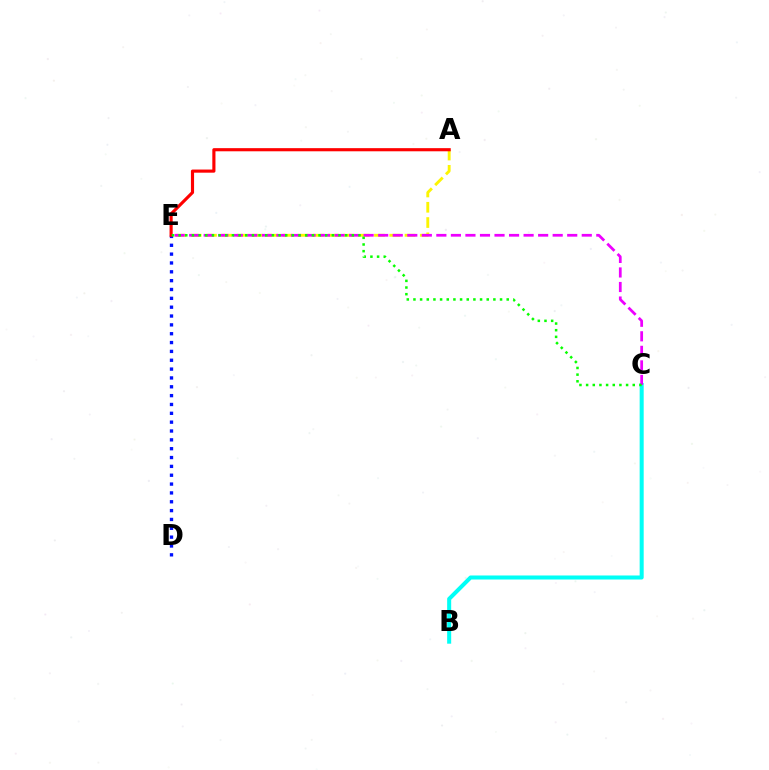{('D', 'E'): [{'color': '#0010ff', 'line_style': 'dotted', 'thickness': 2.4}], ('A', 'E'): [{'color': '#fcf500', 'line_style': 'dashed', 'thickness': 2.07}, {'color': '#ff0000', 'line_style': 'solid', 'thickness': 2.26}], ('B', 'C'): [{'color': '#00fff6', 'line_style': 'solid', 'thickness': 2.9}], ('C', 'E'): [{'color': '#ee00ff', 'line_style': 'dashed', 'thickness': 1.98}, {'color': '#08ff00', 'line_style': 'dotted', 'thickness': 1.81}]}